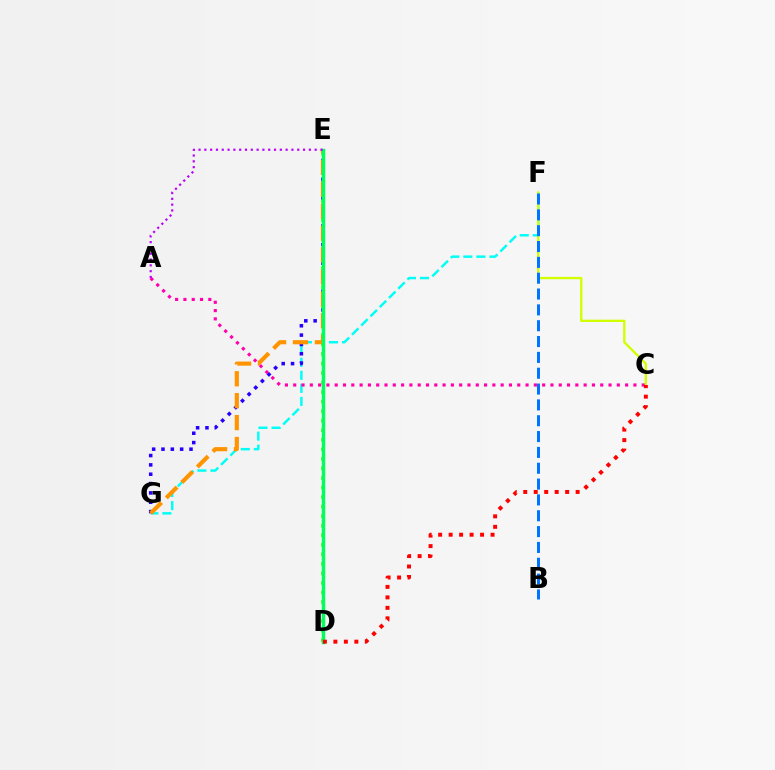{('F', 'G'): [{'color': '#00fff6', 'line_style': 'dashed', 'thickness': 1.77}], ('D', 'E'): [{'color': '#3dff00', 'line_style': 'dotted', 'thickness': 2.59}, {'color': '#00ff5c', 'line_style': 'solid', 'thickness': 2.48}], ('E', 'G'): [{'color': '#2500ff', 'line_style': 'dotted', 'thickness': 2.54}, {'color': '#ff9400', 'line_style': 'dashed', 'thickness': 2.98}], ('C', 'F'): [{'color': '#d1ff00', 'line_style': 'solid', 'thickness': 1.69}], ('B', 'F'): [{'color': '#0074ff', 'line_style': 'dashed', 'thickness': 2.15}], ('A', 'C'): [{'color': '#ff00ac', 'line_style': 'dotted', 'thickness': 2.25}], ('C', 'D'): [{'color': '#ff0000', 'line_style': 'dotted', 'thickness': 2.85}], ('A', 'E'): [{'color': '#b900ff', 'line_style': 'dotted', 'thickness': 1.58}]}